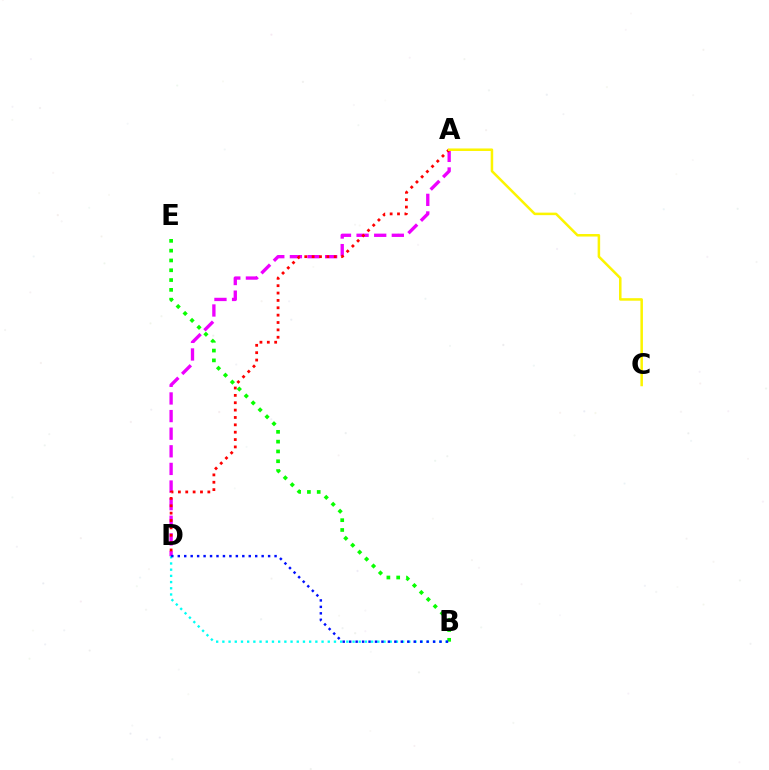{('B', 'E'): [{'color': '#08ff00', 'line_style': 'dotted', 'thickness': 2.66}], ('A', 'D'): [{'color': '#ee00ff', 'line_style': 'dashed', 'thickness': 2.39}, {'color': '#ff0000', 'line_style': 'dotted', 'thickness': 2.0}], ('B', 'D'): [{'color': '#00fff6', 'line_style': 'dotted', 'thickness': 1.68}, {'color': '#0010ff', 'line_style': 'dotted', 'thickness': 1.75}], ('A', 'C'): [{'color': '#fcf500', 'line_style': 'solid', 'thickness': 1.81}]}